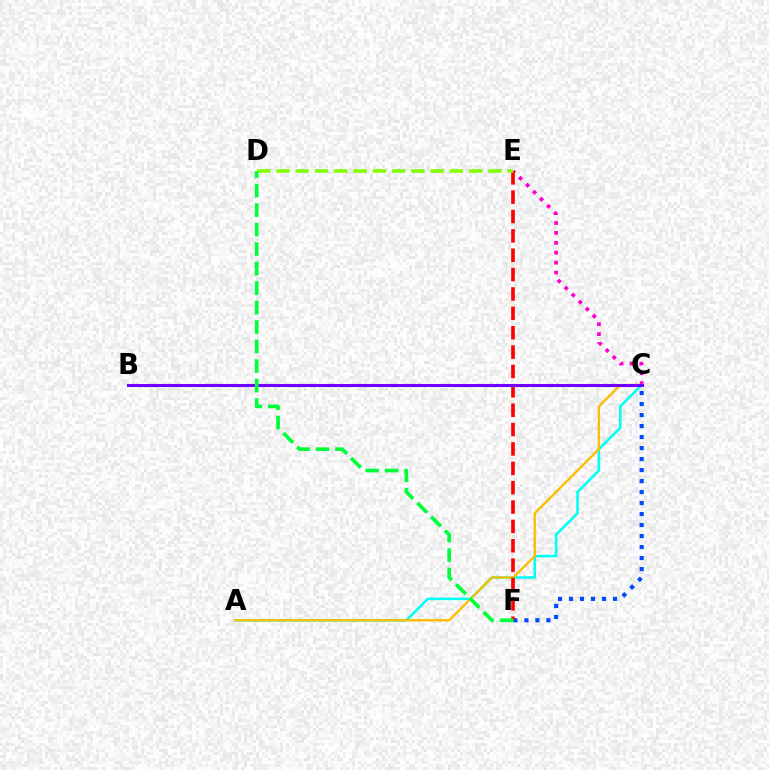{('C', 'F'): [{'color': '#004bff', 'line_style': 'dotted', 'thickness': 2.99}], ('A', 'C'): [{'color': '#00fff6', 'line_style': 'solid', 'thickness': 1.84}, {'color': '#ffbd00', 'line_style': 'solid', 'thickness': 1.68}], ('C', 'E'): [{'color': '#ff00cf', 'line_style': 'dotted', 'thickness': 2.69}], ('E', 'F'): [{'color': '#ff0000', 'line_style': 'dashed', 'thickness': 2.63}], ('B', 'C'): [{'color': '#7200ff', 'line_style': 'solid', 'thickness': 2.21}], ('D', 'E'): [{'color': '#84ff00', 'line_style': 'dashed', 'thickness': 2.62}], ('D', 'F'): [{'color': '#00ff39', 'line_style': 'dashed', 'thickness': 2.65}]}